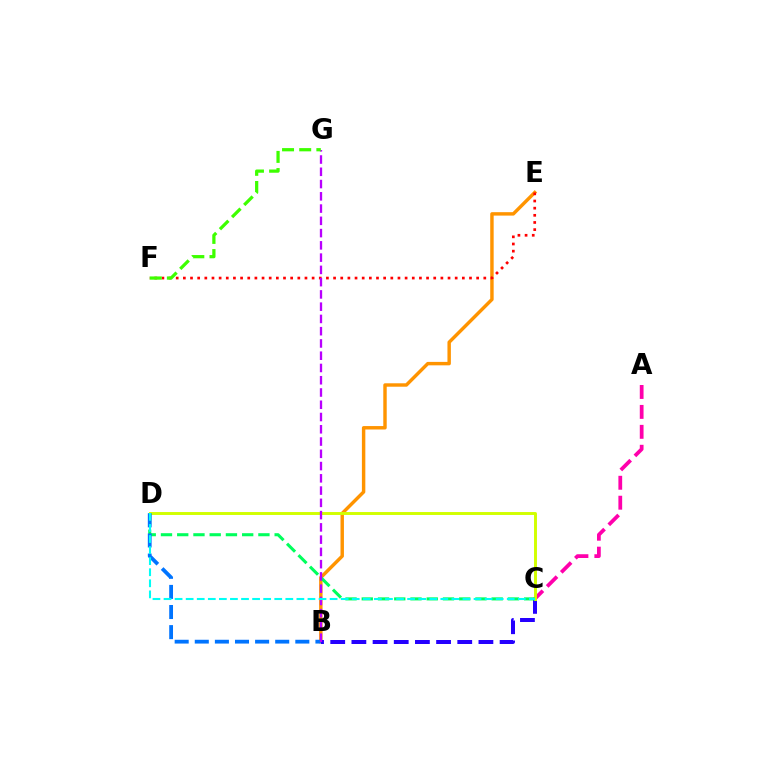{('A', 'C'): [{'color': '#ff00ac', 'line_style': 'dashed', 'thickness': 2.71}], ('B', 'E'): [{'color': '#ff9400', 'line_style': 'solid', 'thickness': 2.47}], ('B', 'C'): [{'color': '#2500ff', 'line_style': 'dashed', 'thickness': 2.88}], ('E', 'F'): [{'color': '#ff0000', 'line_style': 'dotted', 'thickness': 1.94}], ('C', 'D'): [{'color': '#d1ff00', 'line_style': 'solid', 'thickness': 2.11}, {'color': '#00ff5c', 'line_style': 'dashed', 'thickness': 2.21}, {'color': '#00fff6', 'line_style': 'dashed', 'thickness': 1.5}], ('B', 'D'): [{'color': '#0074ff', 'line_style': 'dashed', 'thickness': 2.73}], ('B', 'G'): [{'color': '#b900ff', 'line_style': 'dashed', 'thickness': 1.67}], ('F', 'G'): [{'color': '#3dff00', 'line_style': 'dashed', 'thickness': 2.33}]}